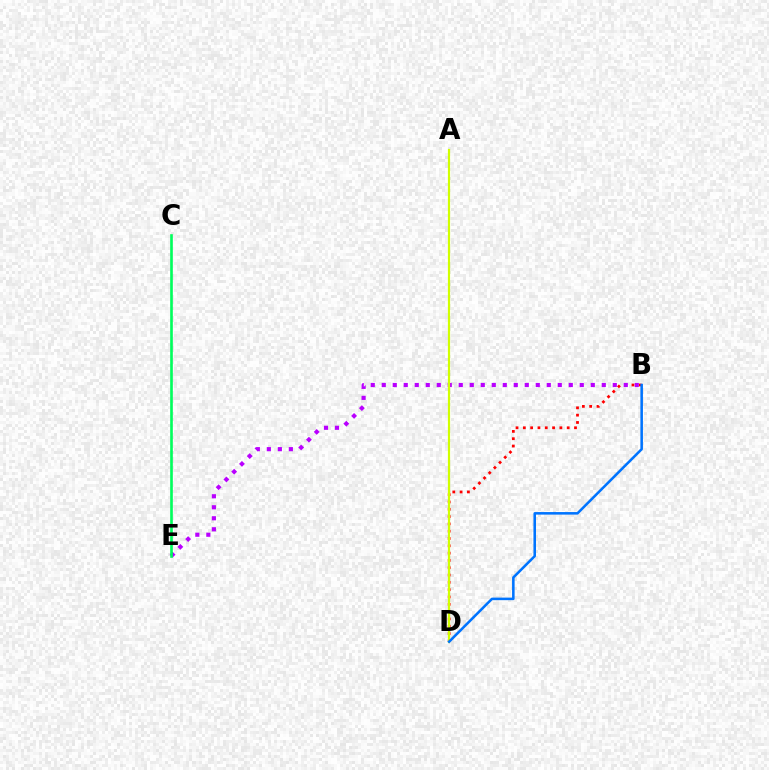{('B', 'D'): [{'color': '#ff0000', 'line_style': 'dotted', 'thickness': 1.99}, {'color': '#0074ff', 'line_style': 'solid', 'thickness': 1.84}], ('B', 'E'): [{'color': '#b900ff', 'line_style': 'dotted', 'thickness': 2.99}], ('C', 'E'): [{'color': '#00ff5c', 'line_style': 'solid', 'thickness': 1.9}], ('A', 'D'): [{'color': '#d1ff00', 'line_style': 'solid', 'thickness': 1.58}]}